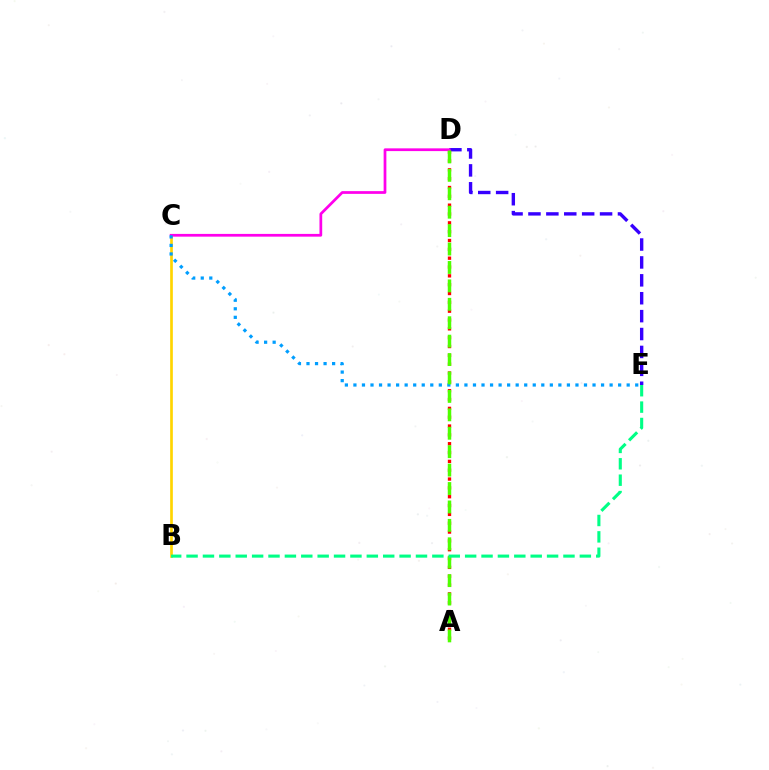{('B', 'C'): [{'color': '#ffd500', 'line_style': 'solid', 'thickness': 1.93}], ('D', 'E'): [{'color': '#3700ff', 'line_style': 'dashed', 'thickness': 2.43}], ('A', 'D'): [{'color': '#ff0000', 'line_style': 'dotted', 'thickness': 2.4}, {'color': '#4fff00', 'line_style': 'dashed', 'thickness': 2.5}], ('C', 'D'): [{'color': '#ff00ed', 'line_style': 'solid', 'thickness': 1.97}], ('C', 'E'): [{'color': '#009eff', 'line_style': 'dotted', 'thickness': 2.32}], ('B', 'E'): [{'color': '#00ff86', 'line_style': 'dashed', 'thickness': 2.23}]}